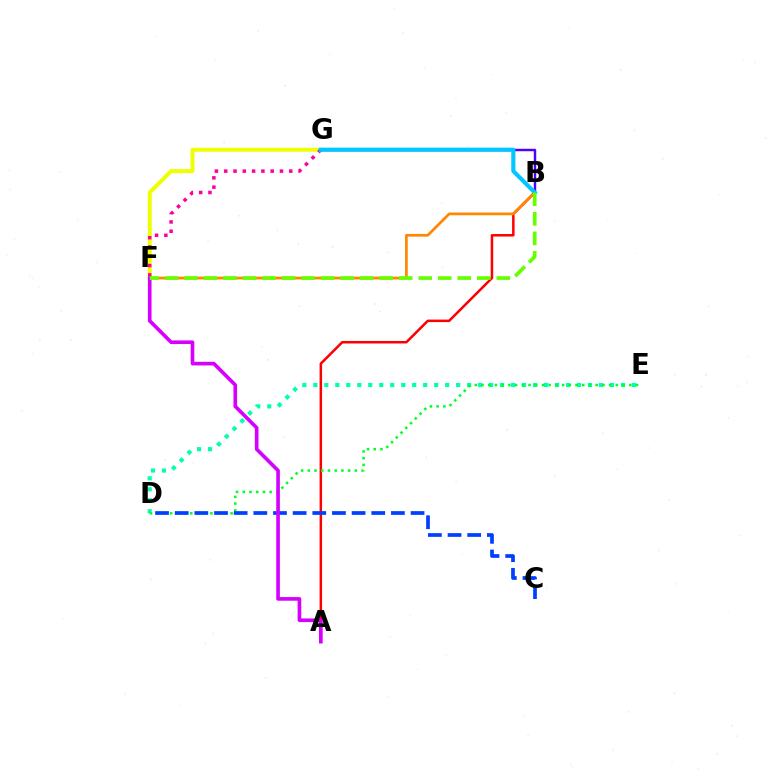{('D', 'E'): [{'color': '#00ffaf', 'line_style': 'dotted', 'thickness': 2.99}, {'color': '#00ff27', 'line_style': 'dotted', 'thickness': 1.82}], ('B', 'G'): [{'color': '#4f00ff', 'line_style': 'solid', 'thickness': 1.77}, {'color': '#00c7ff', 'line_style': 'solid', 'thickness': 2.96}], ('F', 'G'): [{'color': '#eeff00', 'line_style': 'solid', 'thickness': 2.87}, {'color': '#ff00a0', 'line_style': 'dotted', 'thickness': 2.52}], ('A', 'B'): [{'color': '#ff0000', 'line_style': 'solid', 'thickness': 1.81}], ('C', 'D'): [{'color': '#003fff', 'line_style': 'dashed', 'thickness': 2.67}], ('B', 'F'): [{'color': '#ff8800', 'line_style': 'solid', 'thickness': 1.96}, {'color': '#66ff00', 'line_style': 'dashed', 'thickness': 2.65}], ('A', 'F'): [{'color': '#d600ff', 'line_style': 'solid', 'thickness': 2.63}]}